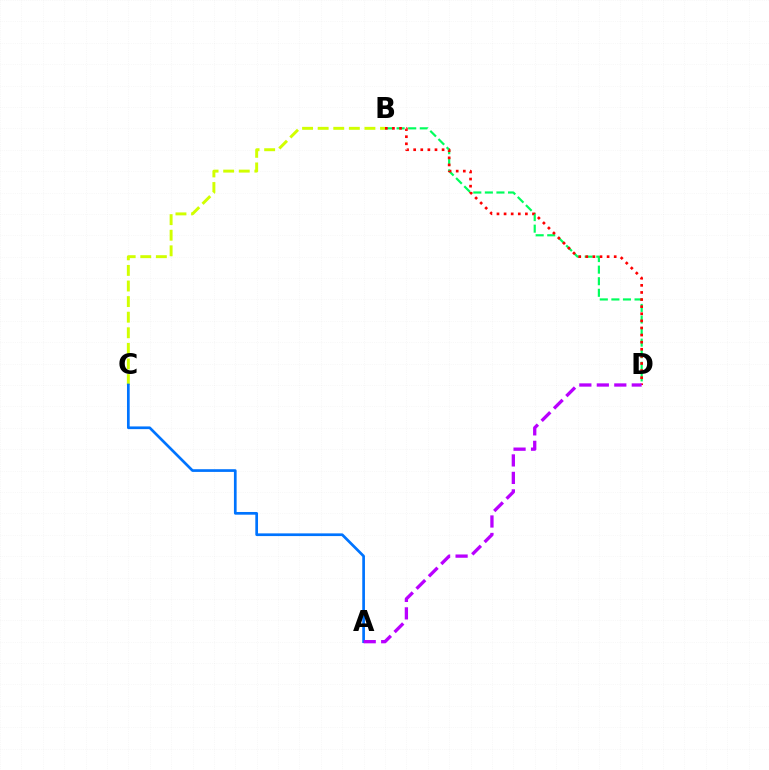{('B', 'D'): [{'color': '#00ff5c', 'line_style': 'dashed', 'thickness': 1.57}, {'color': '#ff0000', 'line_style': 'dotted', 'thickness': 1.93}], ('B', 'C'): [{'color': '#d1ff00', 'line_style': 'dashed', 'thickness': 2.12}], ('A', 'C'): [{'color': '#0074ff', 'line_style': 'solid', 'thickness': 1.94}], ('A', 'D'): [{'color': '#b900ff', 'line_style': 'dashed', 'thickness': 2.37}]}